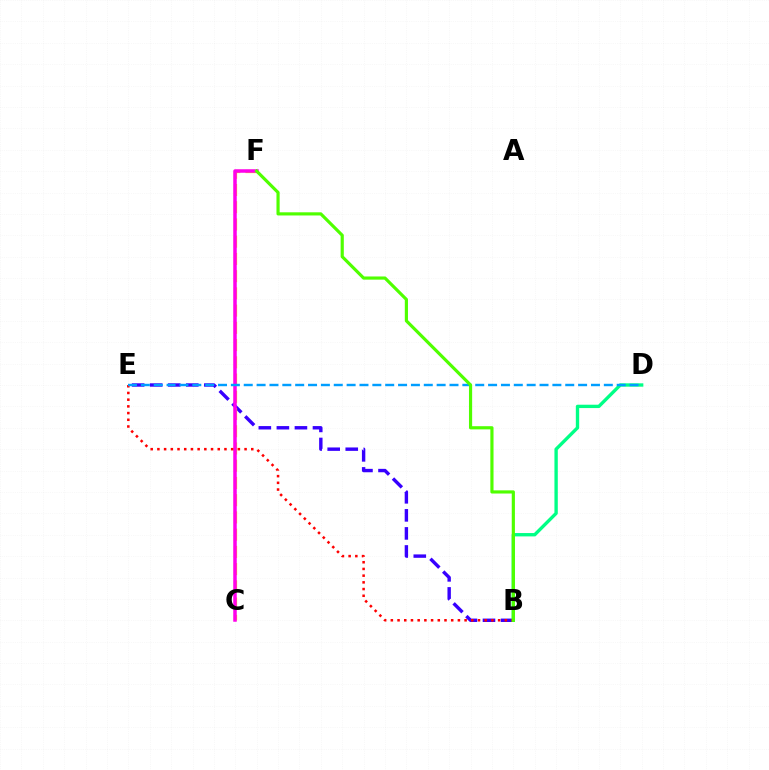{('B', 'E'): [{'color': '#3700ff', 'line_style': 'dashed', 'thickness': 2.45}, {'color': '#ff0000', 'line_style': 'dotted', 'thickness': 1.82}], ('C', 'F'): [{'color': '#ffd500', 'line_style': 'dashed', 'thickness': 2.34}, {'color': '#ff00ed', 'line_style': 'solid', 'thickness': 2.52}], ('B', 'D'): [{'color': '#00ff86', 'line_style': 'solid', 'thickness': 2.41}], ('D', 'E'): [{'color': '#009eff', 'line_style': 'dashed', 'thickness': 1.75}], ('B', 'F'): [{'color': '#4fff00', 'line_style': 'solid', 'thickness': 2.28}]}